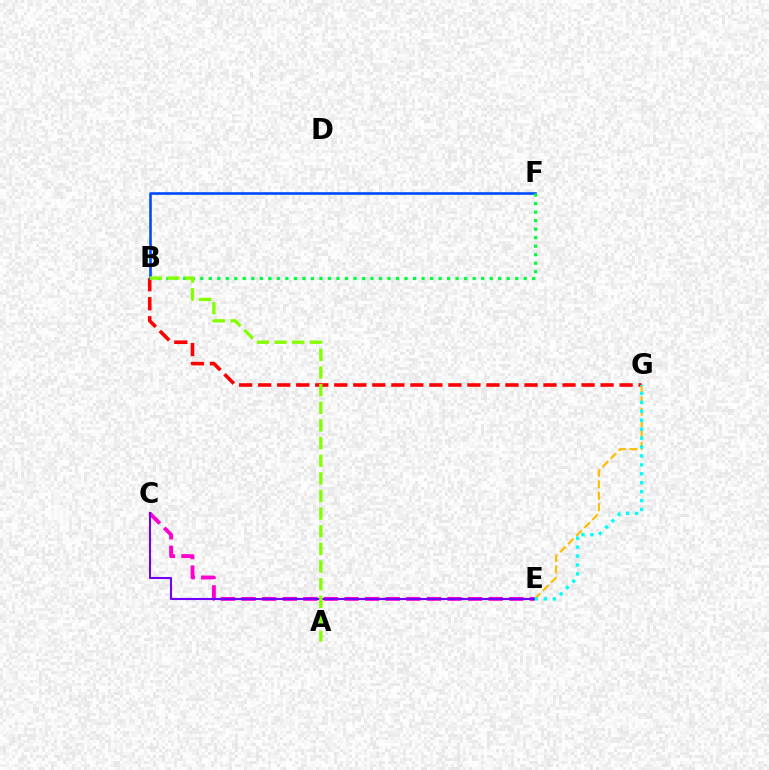{('B', 'G'): [{'color': '#ff0000', 'line_style': 'dashed', 'thickness': 2.58}], ('E', 'G'): [{'color': '#ffbd00', 'line_style': 'dashed', 'thickness': 1.55}, {'color': '#00fff6', 'line_style': 'dotted', 'thickness': 2.43}], ('C', 'E'): [{'color': '#ff00cf', 'line_style': 'dashed', 'thickness': 2.8}, {'color': '#7200ff', 'line_style': 'solid', 'thickness': 1.5}], ('B', 'F'): [{'color': '#004bff', 'line_style': 'solid', 'thickness': 1.89}, {'color': '#00ff39', 'line_style': 'dotted', 'thickness': 2.31}], ('A', 'B'): [{'color': '#84ff00', 'line_style': 'dashed', 'thickness': 2.4}]}